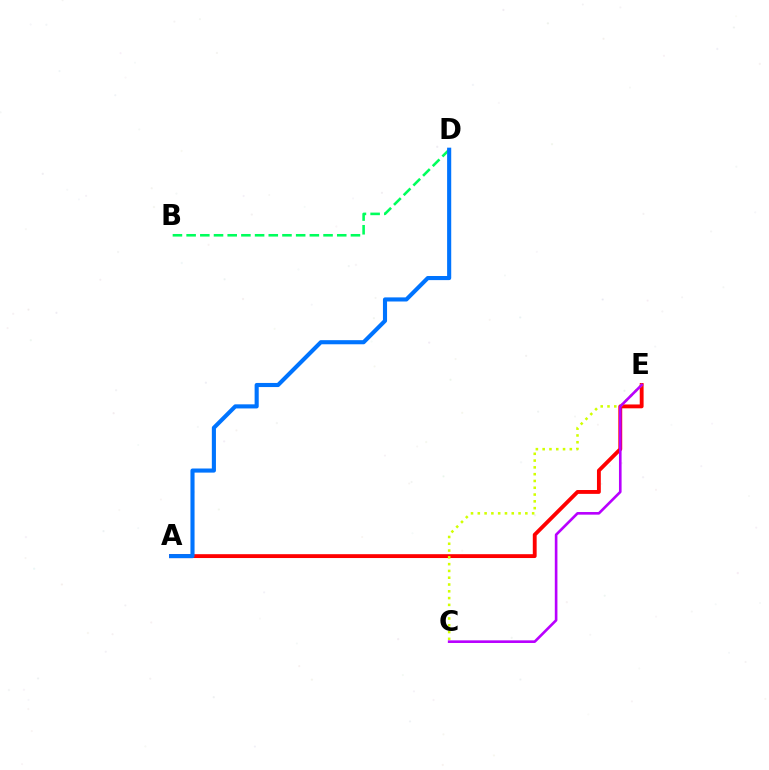{('A', 'E'): [{'color': '#ff0000', 'line_style': 'solid', 'thickness': 2.78}], ('B', 'D'): [{'color': '#00ff5c', 'line_style': 'dashed', 'thickness': 1.86}], ('C', 'E'): [{'color': '#d1ff00', 'line_style': 'dotted', 'thickness': 1.85}, {'color': '#b900ff', 'line_style': 'solid', 'thickness': 1.89}], ('A', 'D'): [{'color': '#0074ff', 'line_style': 'solid', 'thickness': 2.96}]}